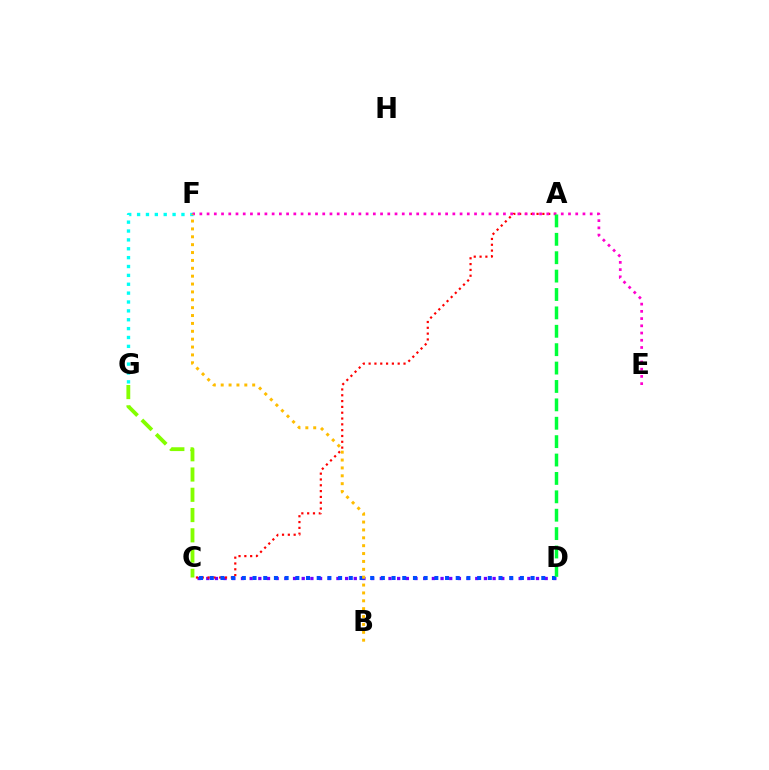{('C', 'D'): [{'color': '#7200ff', 'line_style': 'dotted', 'thickness': 2.36}, {'color': '#004bff', 'line_style': 'dotted', 'thickness': 2.91}], ('A', 'C'): [{'color': '#ff0000', 'line_style': 'dotted', 'thickness': 1.58}], ('C', 'G'): [{'color': '#84ff00', 'line_style': 'dashed', 'thickness': 2.75}], ('F', 'G'): [{'color': '#00fff6', 'line_style': 'dotted', 'thickness': 2.41}], ('E', 'F'): [{'color': '#ff00cf', 'line_style': 'dotted', 'thickness': 1.96}], ('B', 'F'): [{'color': '#ffbd00', 'line_style': 'dotted', 'thickness': 2.14}], ('A', 'D'): [{'color': '#00ff39', 'line_style': 'dashed', 'thickness': 2.5}]}